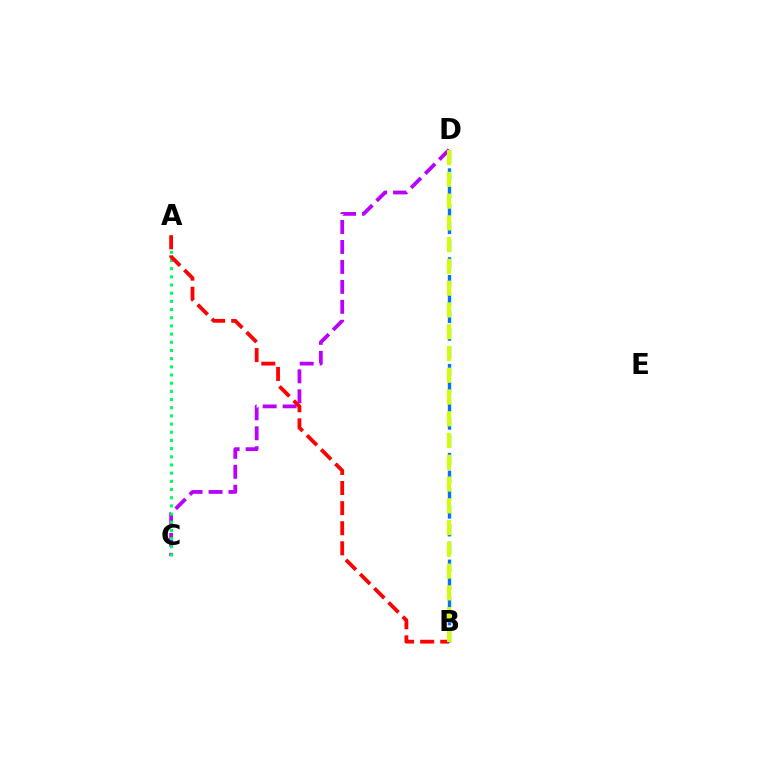{('C', 'D'): [{'color': '#b900ff', 'line_style': 'dashed', 'thickness': 2.71}], ('A', 'C'): [{'color': '#00ff5c', 'line_style': 'dotted', 'thickness': 2.22}], ('A', 'B'): [{'color': '#ff0000', 'line_style': 'dashed', 'thickness': 2.73}], ('B', 'D'): [{'color': '#0074ff', 'line_style': 'dashed', 'thickness': 2.42}, {'color': '#d1ff00', 'line_style': 'dashed', 'thickness': 2.96}]}